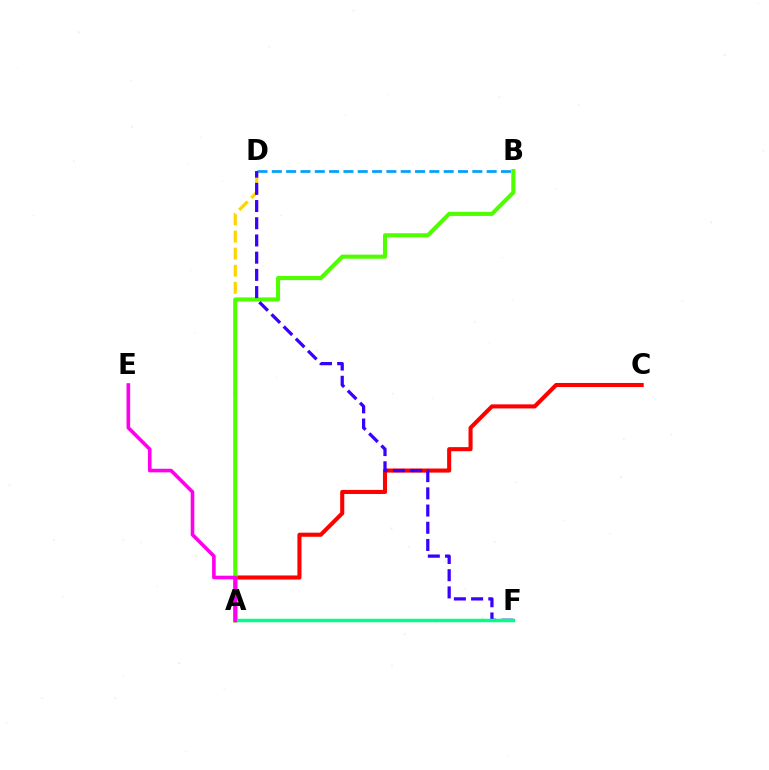{('B', 'D'): [{'color': '#009eff', 'line_style': 'dashed', 'thickness': 1.95}], ('A', 'D'): [{'color': '#ffd500', 'line_style': 'dashed', 'thickness': 2.32}], ('A', 'C'): [{'color': '#ff0000', 'line_style': 'solid', 'thickness': 2.93}], ('A', 'B'): [{'color': '#4fff00', 'line_style': 'solid', 'thickness': 2.94}], ('D', 'F'): [{'color': '#3700ff', 'line_style': 'dashed', 'thickness': 2.34}], ('A', 'F'): [{'color': '#00ff86', 'line_style': 'solid', 'thickness': 2.48}], ('A', 'E'): [{'color': '#ff00ed', 'line_style': 'solid', 'thickness': 2.6}]}